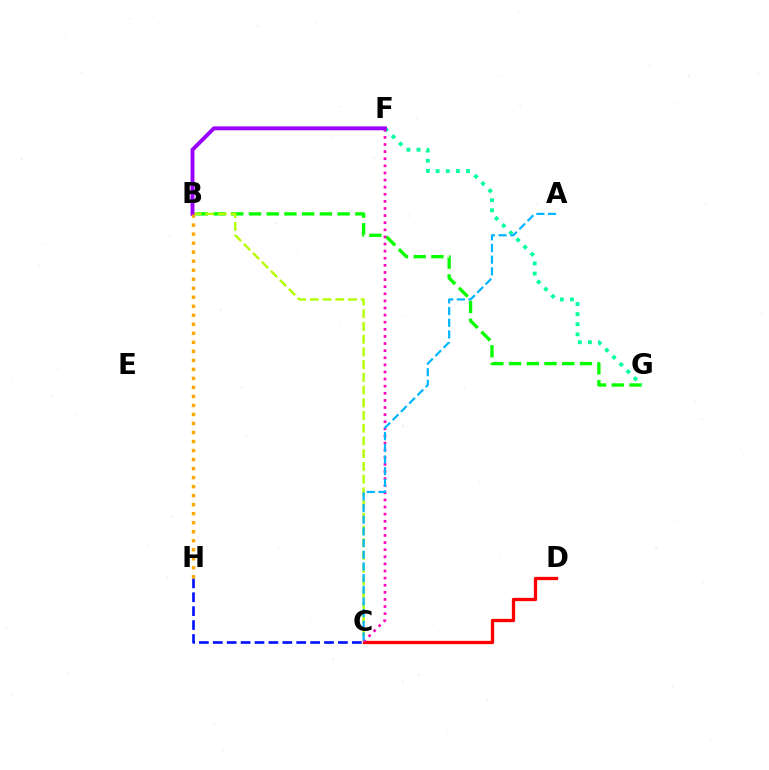{('C', 'H'): [{'color': '#0010ff', 'line_style': 'dashed', 'thickness': 1.89}], ('C', 'D'): [{'color': '#ff0000', 'line_style': 'solid', 'thickness': 2.37}], ('B', 'G'): [{'color': '#08ff00', 'line_style': 'dashed', 'thickness': 2.41}], ('F', 'G'): [{'color': '#00ff9d', 'line_style': 'dotted', 'thickness': 2.75}], ('B', 'C'): [{'color': '#b3ff00', 'line_style': 'dashed', 'thickness': 1.73}], ('C', 'F'): [{'color': '#ff00bd', 'line_style': 'dotted', 'thickness': 1.93}], ('A', 'C'): [{'color': '#00b5ff', 'line_style': 'dashed', 'thickness': 1.58}], ('B', 'F'): [{'color': '#9b00ff', 'line_style': 'solid', 'thickness': 2.82}], ('B', 'H'): [{'color': '#ffa500', 'line_style': 'dotted', 'thickness': 2.45}]}